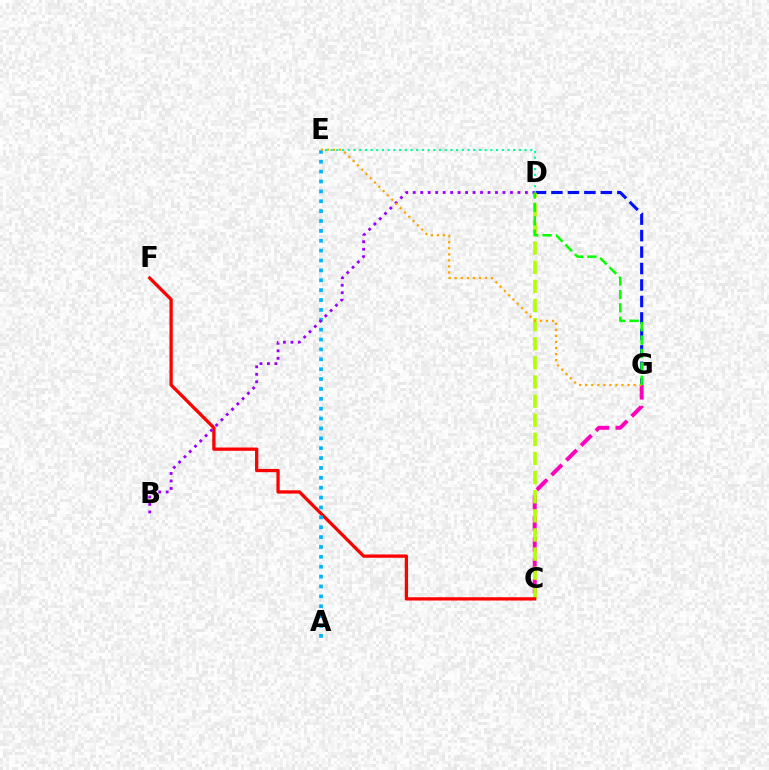{('D', 'G'): [{'color': '#0010ff', 'line_style': 'dashed', 'thickness': 2.24}, {'color': '#08ff00', 'line_style': 'dashed', 'thickness': 1.82}], ('C', 'G'): [{'color': '#ff00bd', 'line_style': 'dashed', 'thickness': 2.84}], ('D', 'E'): [{'color': '#00ff9d', 'line_style': 'dotted', 'thickness': 1.55}], ('C', 'D'): [{'color': '#b3ff00', 'line_style': 'dashed', 'thickness': 2.6}], ('C', 'F'): [{'color': '#ff0000', 'line_style': 'solid', 'thickness': 2.37}], ('A', 'E'): [{'color': '#00b5ff', 'line_style': 'dotted', 'thickness': 2.68}], ('B', 'D'): [{'color': '#9b00ff', 'line_style': 'dotted', 'thickness': 2.03}], ('E', 'G'): [{'color': '#ffa500', 'line_style': 'dotted', 'thickness': 1.65}]}